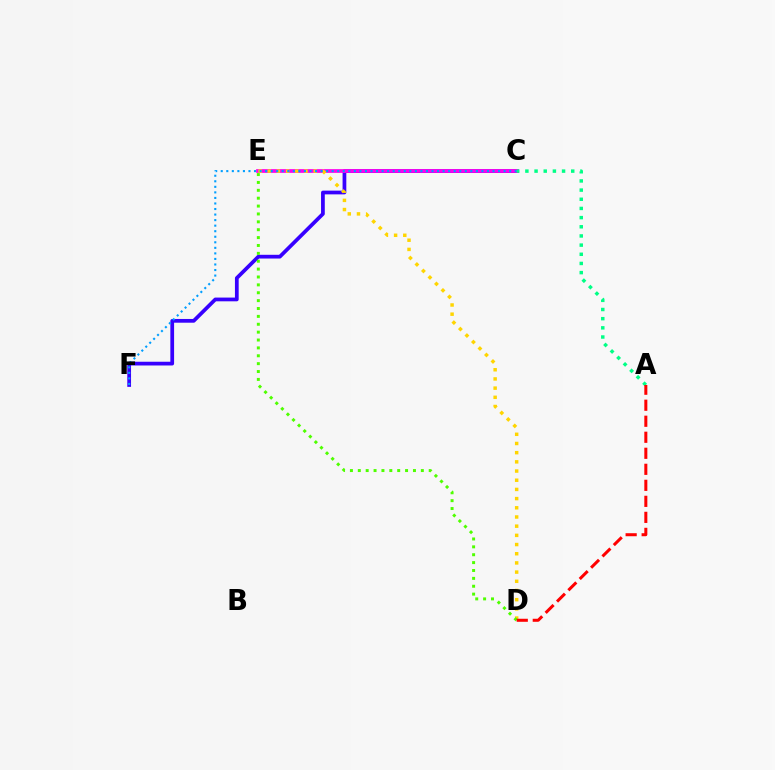{('C', 'F'): [{'color': '#3700ff', 'line_style': 'solid', 'thickness': 2.69}, {'color': '#009eff', 'line_style': 'dotted', 'thickness': 1.51}], ('C', 'E'): [{'color': '#ff00ed', 'line_style': 'solid', 'thickness': 2.68}], ('D', 'E'): [{'color': '#ffd500', 'line_style': 'dotted', 'thickness': 2.5}, {'color': '#4fff00', 'line_style': 'dotted', 'thickness': 2.14}], ('A', 'C'): [{'color': '#00ff86', 'line_style': 'dotted', 'thickness': 2.49}], ('A', 'D'): [{'color': '#ff0000', 'line_style': 'dashed', 'thickness': 2.18}]}